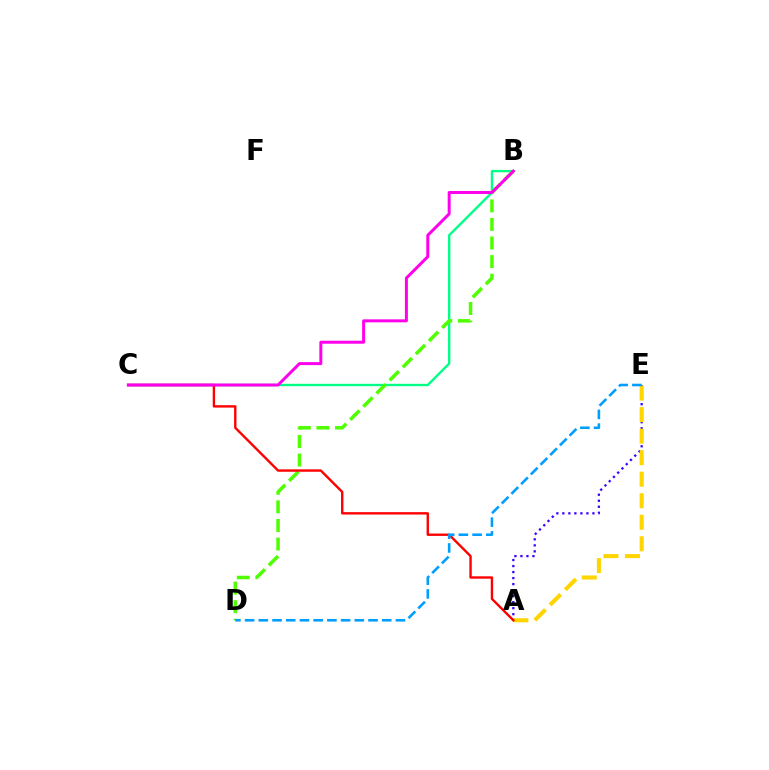{('B', 'C'): [{'color': '#00ff86', 'line_style': 'solid', 'thickness': 1.71}, {'color': '#ff00ed', 'line_style': 'solid', 'thickness': 2.15}], ('B', 'D'): [{'color': '#4fff00', 'line_style': 'dashed', 'thickness': 2.52}], ('A', 'E'): [{'color': '#3700ff', 'line_style': 'dotted', 'thickness': 1.63}, {'color': '#ffd500', 'line_style': 'dashed', 'thickness': 2.92}], ('A', 'C'): [{'color': '#ff0000', 'line_style': 'solid', 'thickness': 1.72}], ('D', 'E'): [{'color': '#009eff', 'line_style': 'dashed', 'thickness': 1.86}]}